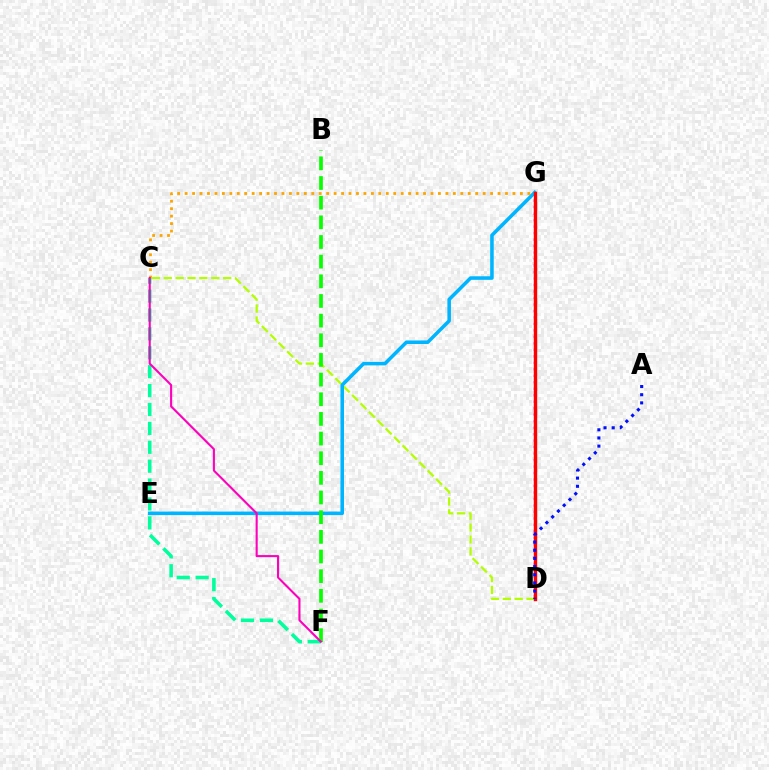{('C', 'G'): [{'color': '#ffa500', 'line_style': 'dotted', 'thickness': 2.02}], ('D', 'G'): [{'color': '#9b00ff', 'line_style': 'dotted', 'thickness': 1.76}, {'color': '#ff0000', 'line_style': 'solid', 'thickness': 2.45}], ('C', 'D'): [{'color': '#b3ff00', 'line_style': 'dashed', 'thickness': 1.61}], ('E', 'G'): [{'color': '#00b5ff', 'line_style': 'solid', 'thickness': 2.56}], ('B', 'F'): [{'color': '#08ff00', 'line_style': 'dashed', 'thickness': 2.67}], ('C', 'F'): [{'color': '#00ff9d', 'line_style': 'dashed', 'thickness': 2.57}, {'color': '#ff00bd', 'line_style': 'solid', 'thickness': 1.51}], ('A', 'D'): [{'color': '#0010ff', 'line_style': 'dotted', 'thickness': 2.22}]}